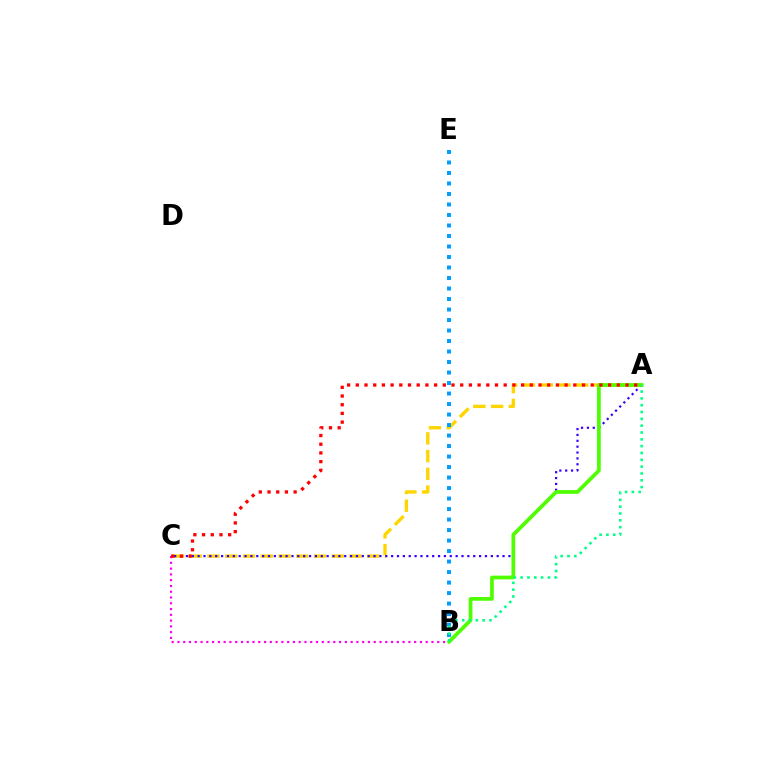{('A', 'C'): [{'color': '#ffd500', 'line_style': 'dashed', 'thickness': 2.41}, {'color': '#3700ff', 'line_style': 'dotted', 'thickness': 1.59}, {'color': '#ff0000', 'line_style': 'dotted', 'thickness': 2.36}], ('B', 'C'): [{'color': '#ff00ed', 'line_style': 'dotted', 'thickness': 1.57}], ('A', 'B'): [{'color': '#4fff00', 'line_style': 'solid', 'thickness': 2.69}, {'color': '#00ff86', 'line_style': 'dotted', 'thickness': 1.85}], ('B', 'E'): [{'color': '#009eff', 'line_style': 'dotted', 'thickness': 2.85}]}